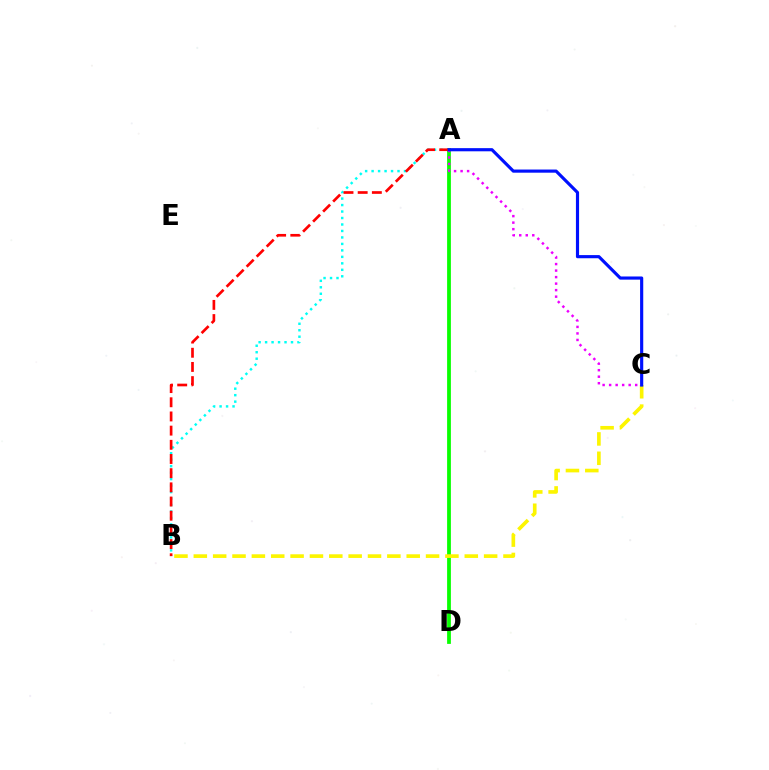{('A', 'D'): [{'color': '#08ff00', 'line_style': 'solid', 'thickness': 2.72}], ('B', 'C'): [{'color': '#fcf500', 'line_style': 'dashed', 'thickness': 2.63}], ('A', 'C'): [{'color': '#ee00ff', 'line_style': 'dotted', 'thickness': 1.77}, {'color': '#0010ff', 'line_style': 'solid', 'thickness': 2.27}], ('A', 'B'): [{'color': '#00fff6', 'line_style': 'dotted', 'thickness': 1.76}, {'color': '#ff0000', 'line_style': 'dashed', 'thickness': 1.93}]}